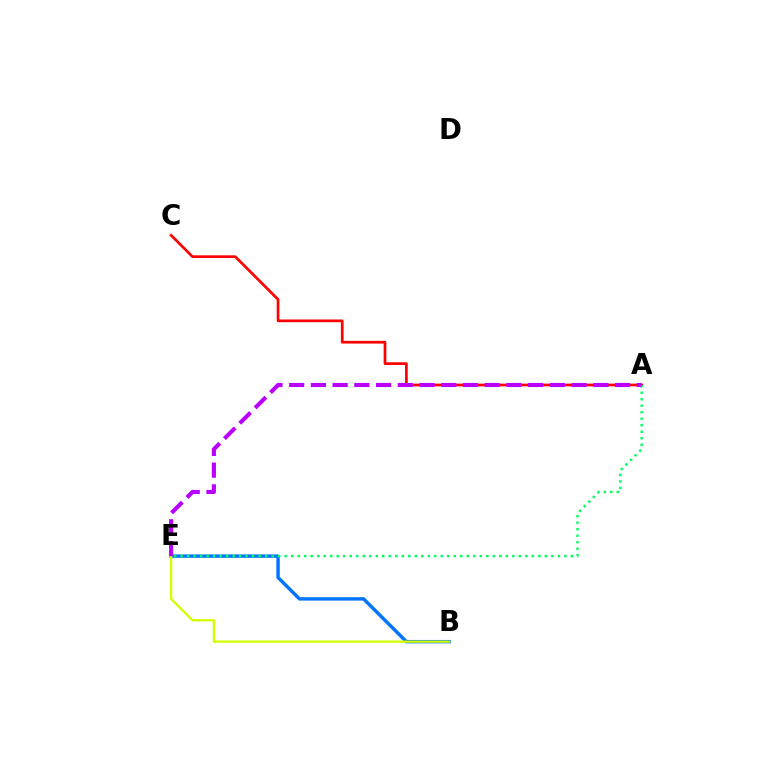{('A', 'C'): [{'color': '#ff0000', 'line_style': 'solid', 'thickness': 1.94}], ('B', 'E'): [{'color': '#0074ff', 'line_style': 'solid', 'thickness': 2.46}, {'color': '#d1ff00', 'line_style': 'solid', 'thickness': 1.65}], ('A', 'E'): [{'color': '#00ff5c', 'line_style': 'dotted', 'thickness': 1.77}, {'color': '#b900ff', 'line_style': 'dashed', 'thickness': 2.95}]}